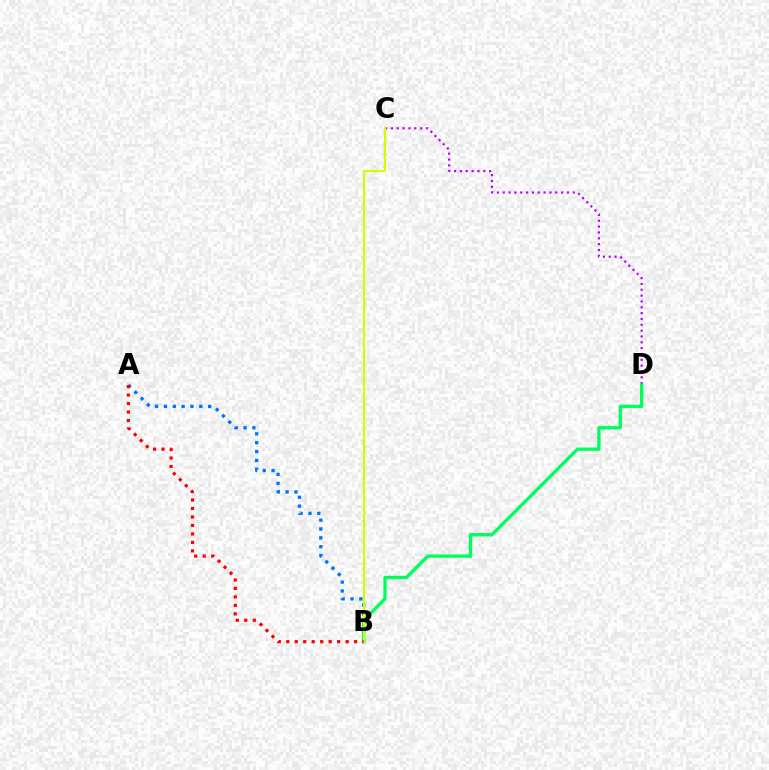{('C', 'D'): [{'color': '#b900ff', 'line_style': 'dotted', 'thickness': 1.59}], ('A', 'B'): [{'color': '#0074ff', 'line_style': 'dotted', 'thickness': 2.4}, {'color': '#ff0000', 'line_style': 'dotted', 'thickness': 2.3}], ('B', 'D'): [{'color': '#00ff5c', 'line_style': 'solid', 'thickness': 2.41}], ('B', 'C'): [{'color': '#d1ff00', 'line_style': 'solid', 'thickness': 1.53}]}